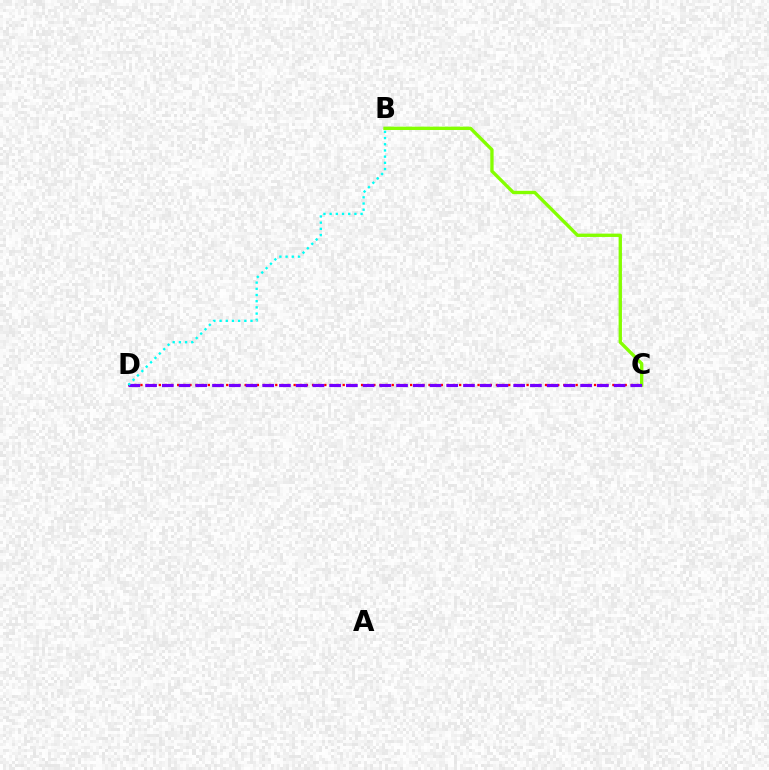{('C', 'D'): [{'color': '#ff0000', 'line_style': 'dotted', 'thickness': 1.67}, {'color': '#7200ff', 'line_style': 'dashed', 'thickness': 2.27}], ('B', 'C'): [{'color': '#84ff00', 'line_style': 'solid', 'thickness': 2.4}], ('B', 'D'): [{'color': '#00fff6', 'line_style': 'dotted', 'thickness': 1.68}]}